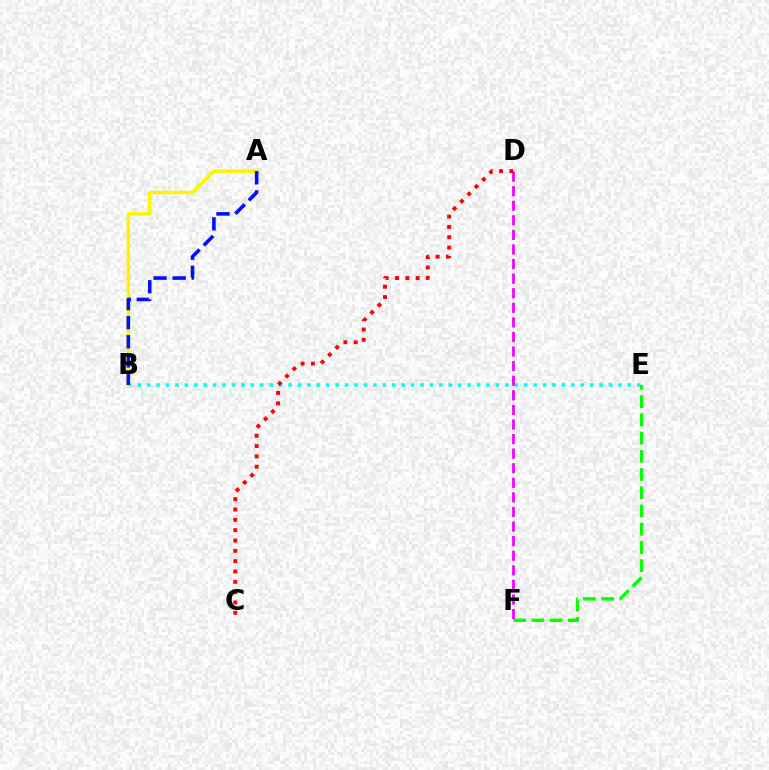{('B', 'E'): [{'color': '#00fff6', 'line_style': 'dotted', 'thickness': 2.56}], ('A', 'B'): [{'color': '#fcf500', 'line_style': 'solid', 'thickness': 2.54}, {'color': '#0010ff', 'line_style': 'dashed', 'thickness': 2.59}], ('E', 'F'): [{'color': '#08ff00', 'line_style': 'dashed', 'thickness': 2.48}], ('D', 'F'): [{'color': '#ee00ff', 'line_style': 'dashed', 'thickness': 1.98}], ('C', 'D'): [{'color': '#ff0000', 'line_style': 'dotted', 'thickness': 2.81}]}